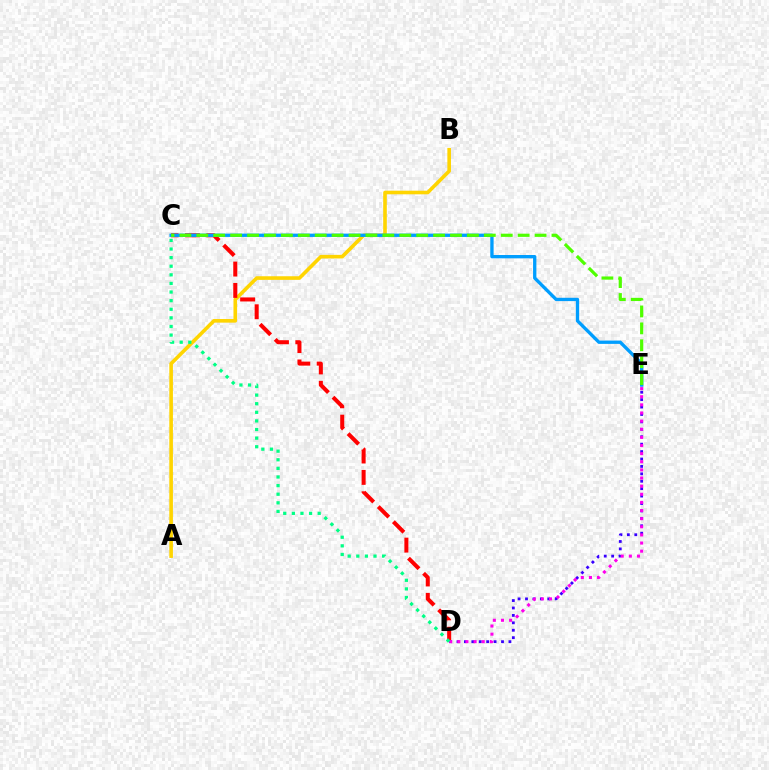{('A', 'B'): [{'color': '#ffd500', 'line_style': 'solid', 'thickness': 2.6}], ('C', 'D'): [{'color': '#ff0000', 'line_style': 'dashed', 'thickness': 2.9}, {'color': '#00ff86', 'line_style': 'dotted', 'thickness': 2.34}], ('D', 'E'): [{'color': '#3700ff', 'line_style': 'dotted', 'thickness': 2.02}, {'color': '#ff00ed', 'line_style': 'dotted', 'thickness': 2.21}], ('C', 'E'): [{'color': '#009eff', 'line_style': 'solid', 'thickness': 2.39}, {'color': '#4fff00', 'line_style': 'dashed', 'thickness': 2.3}]}